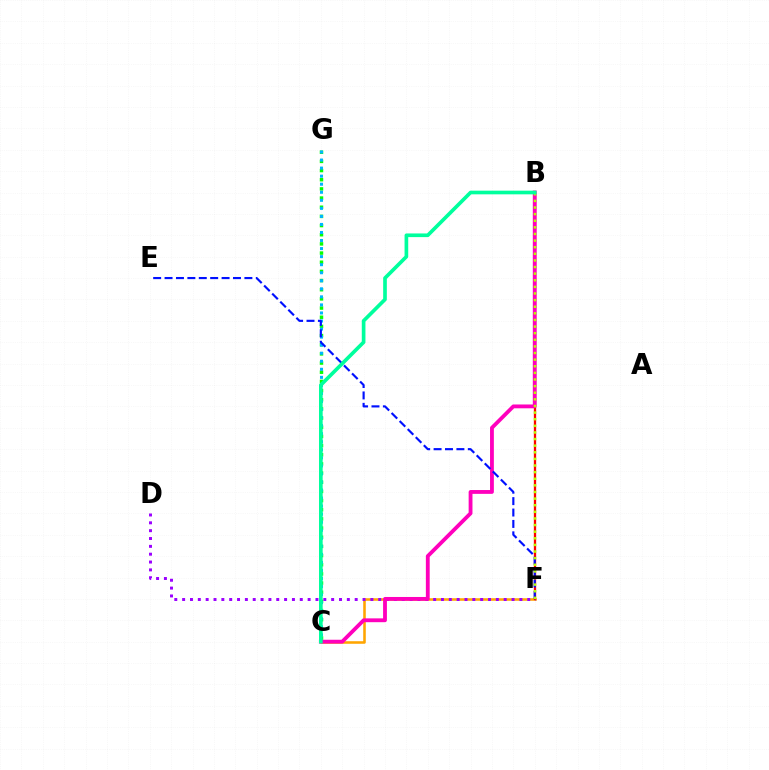{('C', 'F'): [{'color': '#ffa500', 'line_style': 'solid', 'thickness': 1.84}], ('C', 'G'): [{'color': '#08ff00', 'line_style': 'dotted', 'thickness': 2.49}, {'color': '#00b5ff', 'line_style': 'dotted', 'thickness': 2.19}], ('B', 'F'): [{'color': '#ff0000', 'line_style': 'solid', 'thickness': 1.66}, {'color': '#b3ff00', 'line_style': 'dotted', 'thickness': 1.8}], ('D', 'F'): [{'color': '#9b00ff', 'line_style': 'dotted', 'thickness': 2.13}], ('B', 'C'): [{'color': '#ff00bd', 'line_style': 'solid', 'thickness': 2.76}, {'color': '#00ff9d', 'line_style': 'solid', 'thickness': 2.64}], ('E', 'F'): [{'color': '#0010ff', 'line_style': 'dashed', 'thickness': 1.55}]}